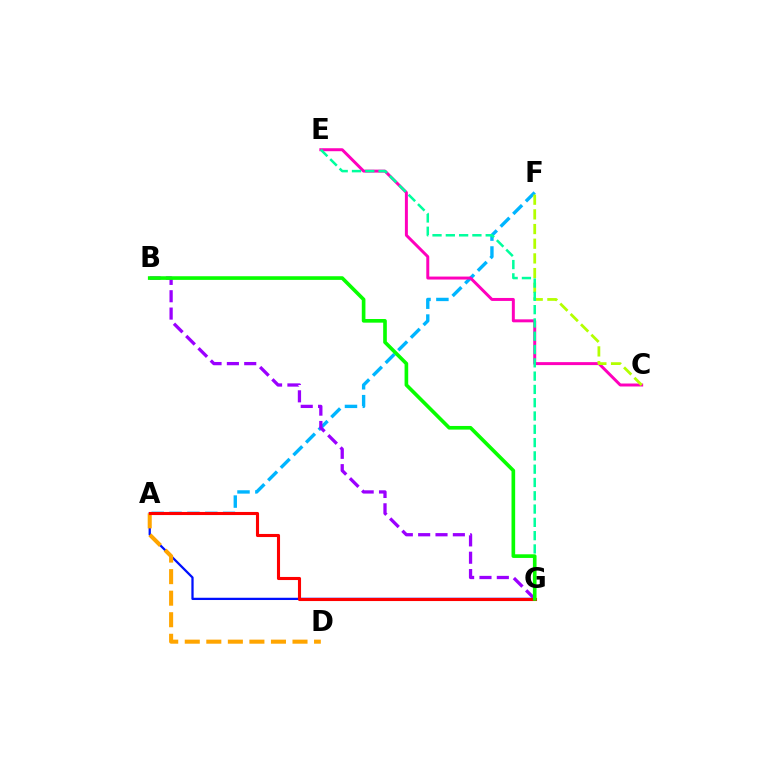{('A', 'F'): [{'color': '#00b5ff', 'line_style': 'dashed', 'thickness': 2.43}], ('A', 'G'): [{'color': '#0010ff', 'line_style': 'solid', 'thickness': 1.63}, {'color': '#ff0000', 'line_style': 'solid', 'thickness': 2.23}], ('C', 'E'): [{'color': '#ff00bd', 'line_style': 'solid', 'thickness': 2.14}], ('C', 'F'): [{'color': '#b3ff00', 'line_style': 'dashed', 'thickness': 1.99}], ('B', 'G'): [{'color': '#9b00ff', 'line_style': 'dashed', 'thickness': 2.36}, {'color': '#08ff00', 'line_style': 'solid', 'thickness': 2.62}], ('E', 'G'): [{'color': '#00ff9d', 'line_style': 'dashed', 'thickness': 1.81}], ('A', 'D'): [{'color': '#ffa500', 'line_style': 'dashed', 'thickness': 2.93}]}